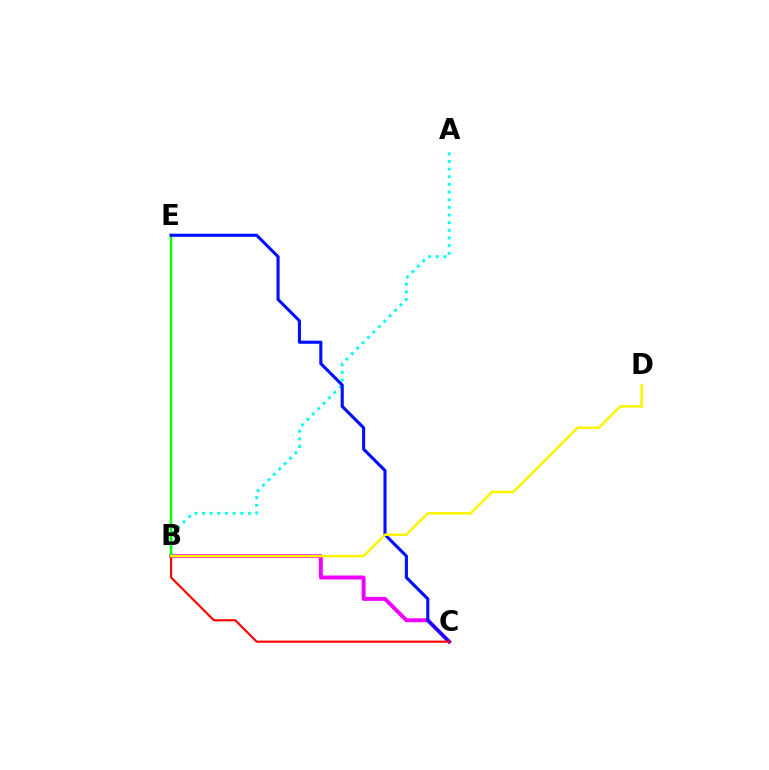{('B', 'C'): [{'color': '#ee00ff', 'line_style': 'solid', 'thickness': 2.82}, {'color': '#ff0000', 'line_style': 'solid', 'thickness': 1.53}], ('A', 'B'): [{'color': '#00fff6', 'line_style': 'dotted', 'thickness': 2.08}], ('B', 'E'): [{'color': '#08ff00', 'line_style': 'solid', 'thickness': 1.79}], ('C', 'E'): [{'color': '#0010ff', 'line_style': 'solid', 'thickness': 2.24}], ('B', 'D'): [{'color': '#fcf500', 'line_style': 'solid', 'thickness': 1.82}]}